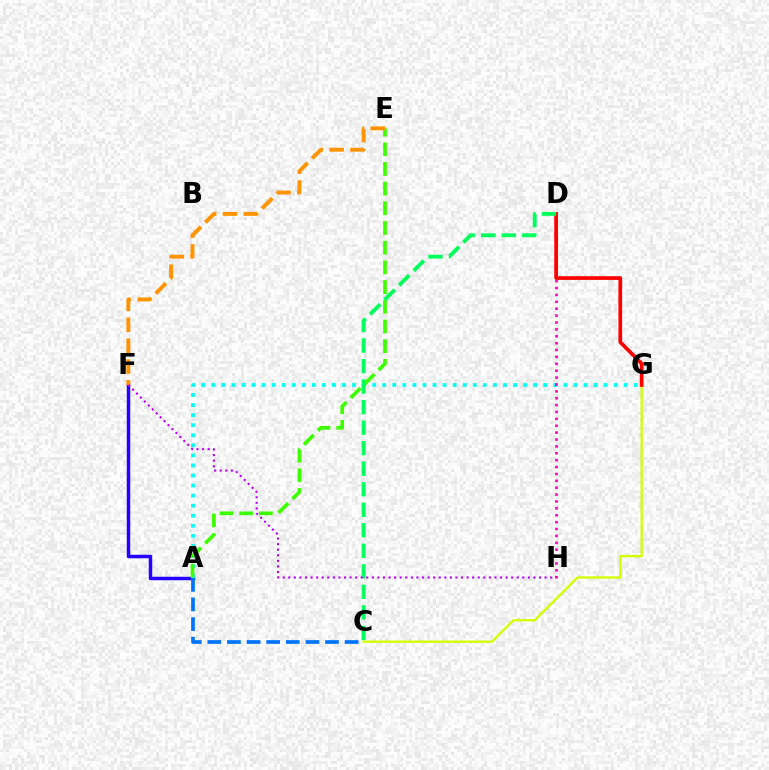{('C', 'G'): [{'color': '#d1ff00', 'line_style': 'solid', 'thickness': 1.67}], ('A', 'F'): [{'color': '#2500ff', 'line_style': 'solid', 'thickness': 2.51}], ('A', 'G'): [{'color': '#00fff6', 'line_style': 'dotted', 'thickness': 2.73}], ('D', 'H'): [{'color': '#ff00ac', 'line_style': 'dotted', 'thickness': 1.87}], ('A', 'E'): [{'color': '#3dff00', 'line_style': 'dashed', 'thickness': 2.67}], ('D', 'G'): [{'color': '#ff0000', 'line_style': 'solid', 'thickness': 2.66}], ('E', 'F'): [{'color': '#ff9400', 'line_style': 'dashed', 'thickness': 2.83}], ('A', 'C'): [{'color': '#0074ff', 'line_style': 'dashed', 'thickness': 2.67}], ('C', 'D'): [{'color': '#00ff5c', 'line_style': 'dashed', 'thickness': 2.79}], ('F', 'H'): [{'color': '#b900ff', 'line_style': 'dotted', 'thickness': 1.51}]}